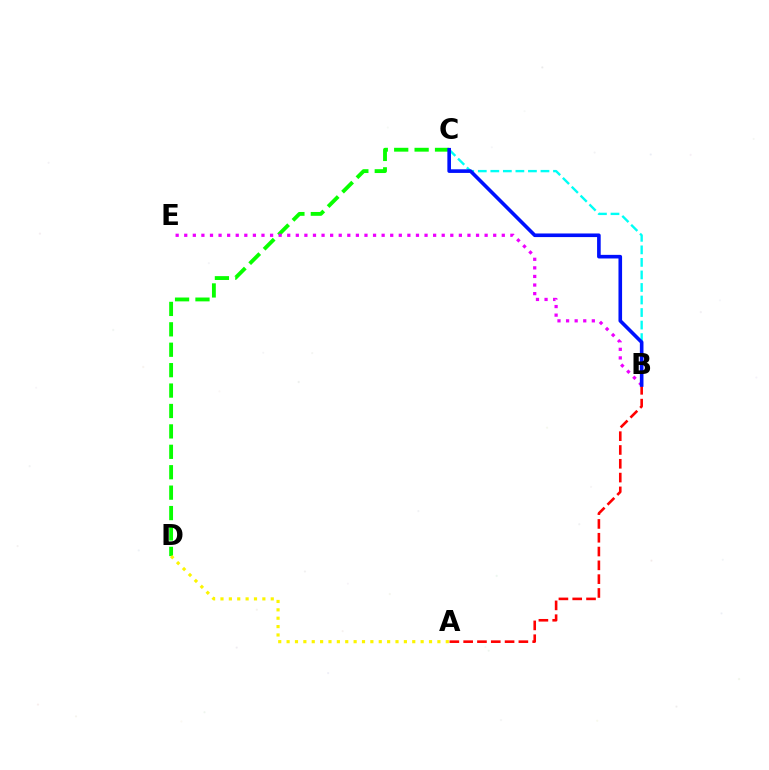{('C', 'D'): [{'color': '#08ff00', 'line_style': 'dashed', 'thickness': 2.77}], ('B', 'C'): [{'color': '#00fff6', 'line_style': 'dashed', 'thickness': 1.7}, {'color': '#0010ff', 'line_style': 'solid', 'thickness': 2.6}], ('B', 'E'): [{'color': '#ee00ff', 'line_style': 'dotted', 'thickness': 2.33}], ('A', 'D'): [{'color': '#fcf500', 'line_style': 'dotted', 'thickness': 2.28}], ('A', 'B'): [{'color': '#ff0000', 'line_style': 'dashed', 'thickness': 1.88}]}